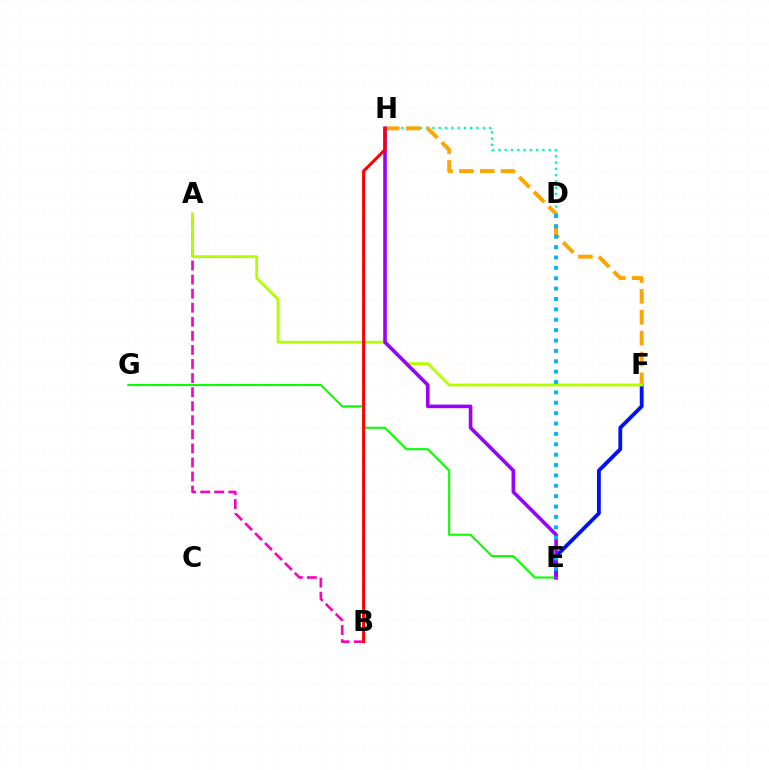{('A', 'B'): [{'color': '#ff00bd', 'line_style': 'dashed', 'thickness': 1.91}], ('D', 'H'): [{'color': '#00ff9d', 'line_style': 'dotted', 'thickness': 1.71}], ('E', 'F'): [{'color': '#0010ff', 'line_style': 'solid', 'thickness': 2.75}], ('F', 'H'): [{'color': '#ffa500', 'line_style': 'dashed', 'thickness': 2.84}], ('A', 'F'): [{'color': '#b3ff00', 'line_style': 'solid', 'thickness': 2.04}], ('E', 'G'): [{'color': '#08ff00', 'line_style': 'solid', 'thickness': 1.51}], ('E', 'H'): [{'color': '#9b00ff', 'line_style': 'solid', 'thickness': 2.59}], ('D', 'E'): [{'color': '#00b5ff', 'line_style': 'dotted', 'thickness': 2.82}], ('B', 'H'): [{'color': '#ff0000', 'line_style': 'solid', 'thickness': 2.19}]}